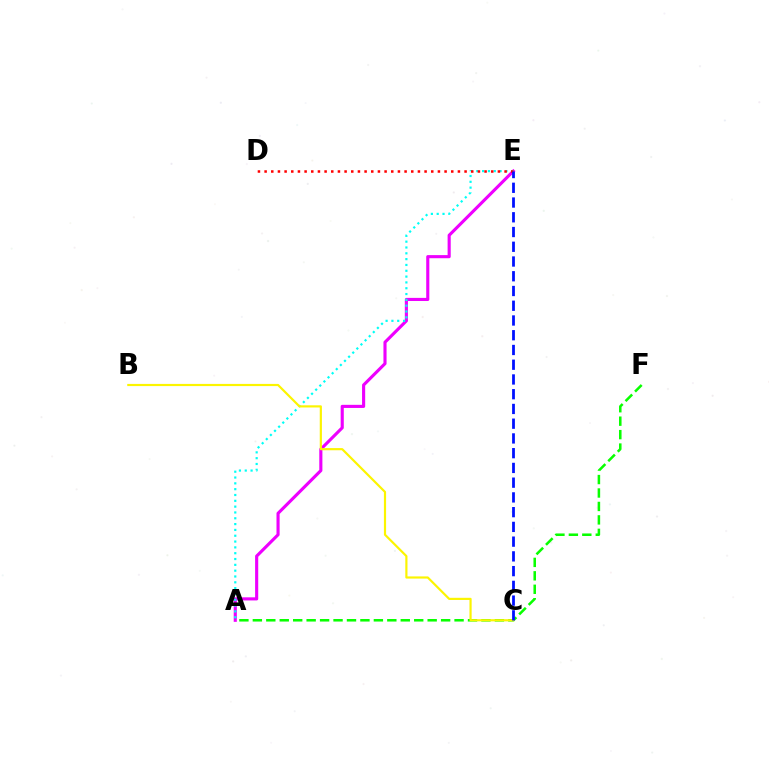{('A', 'E'): [{'color': '#ee00ff', 'line_style': 'solid', 'thickness': 2.25}, {'color': '#00fff6', 'line_style': 'dotted', 'thickness': 1.58}], ('D', 'E'): [{'color': '#ff0000', 'line_style': 'dotted', 'thickness': 1.81}], ('A', 'F'): [{'color': '#08ff00', 'line_style': 'dashed', 'thickness': 1.83}], ('B', 'C'): [{'color': '#fcf500', 'line_style': 'solid', 'thickness': 1.57}], ('C', 'E'): [{'color': '#0010ff', 'line_style': 'dashed', 'thickness': 2.0}]}